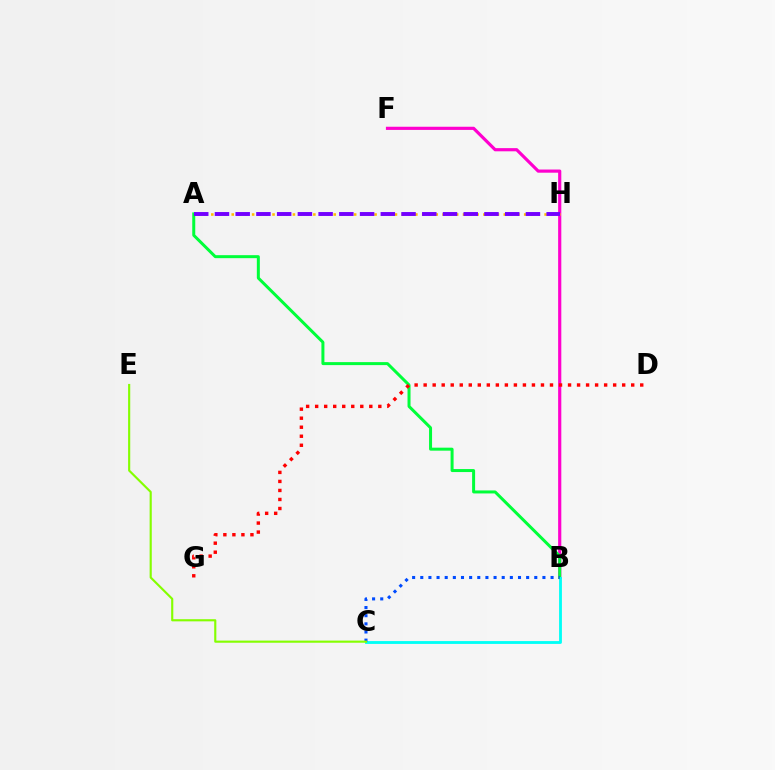{('B', 'F'): [{'color': '#ff00cf', 'line_style': 'solid', 'thickness': 2.28}], ('A', 'H'): [{'color': '#ffbd00', 'line_style': 'dotted', 'thickness': 1.85}, {'color': '#7200ff', 'line_style': 'dashed', 'thickness': 2.82}], ('A', 'B'): [{'color': '#00ff39', 'line_style': 'solid', 'thickness': 2.16}], ('B', 'C'): [{'color': '#00fff6', 'line_style': 'solid', 'thickness': 2.04}, {'color': '#004bff', 'line_style': 'dotted', 'thickness': 2.21}], ('C', 'E'): [{'color': '#84ff00', 'line_style': 'solid', 'thickness': 1.54}], ('D', 'G'): [{'color': '#ff0000', 'line_style': 'dotted', 'thickness': 2.45}]}